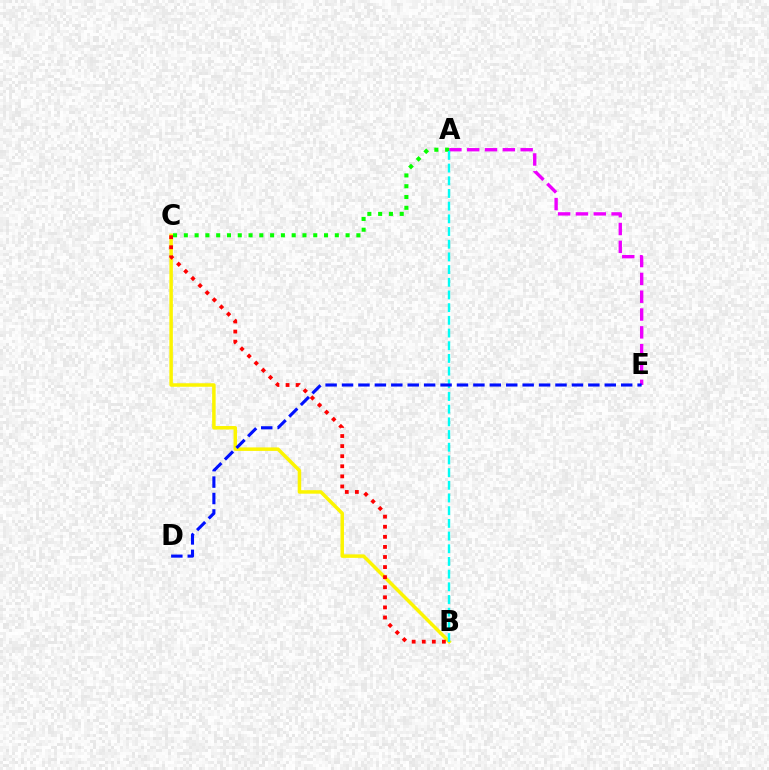{('A', 'E'): [{'color': '#ee00ff', 'line_style': 'dashed', 'thickness': 2.42}], ('B', 'C'): [{'color': '#fcf500', 'line_style': 'solid', 'thickness': 2.52}, {'color': '#ff0000', 'line_style': 'dotted', 'thickness': 2.74}], ('A', 'C'): [{'color': '#08ff00', 'line_style': 'dotted', 'thickness': 2.93}], ('A', 'B'): [{'color': '#00fff6', 'line_style': 'dashed', 'thickness': 1.72}], ('D', 'E'): [{'color': '#0010ff', 'line_style': 'dashed', 'thickness': 2.23}]}